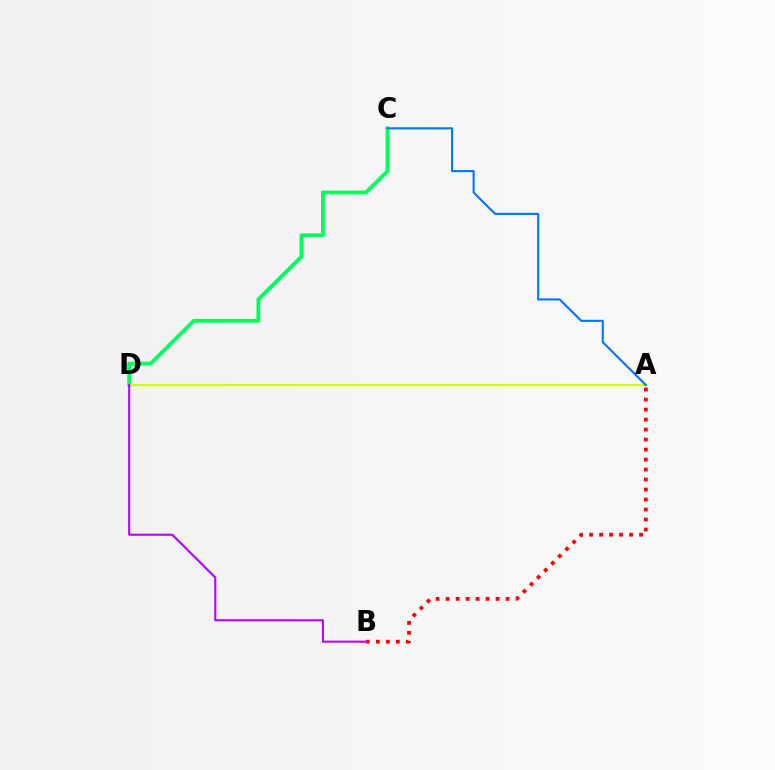{('C', 'D'): [{'color': '#00ff5c', 'line_style': 'solid', 'thickness': 2.74}], ('A', 'D'): [{'color': '#d1ff00', 'line_style': 'solid', 'thickness': 1.58}], ('A', 'C'): [{'color': '#0074ff', 'line_style': 'solid', 'thickness': 1.5}], ('A', 'B'): [{'color': '#ff0000', 'line_style': 'dotted', 'thickness': 2.72}], ('B', 'D'): [{'color': '#b900ff', 'line_style': 'solid', 'thickness': 1.51}]}